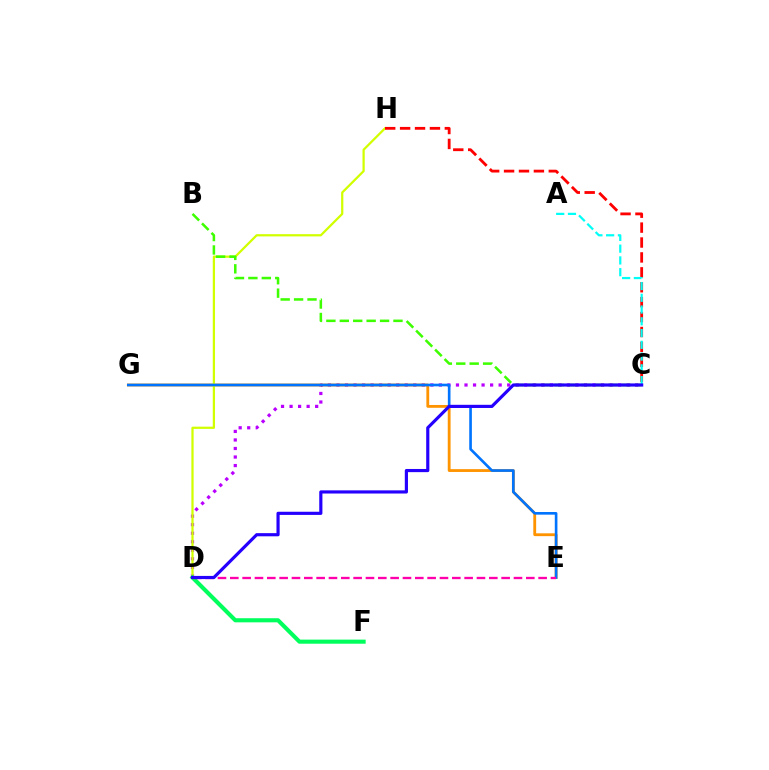{('C', 'D'): [{'color': '#b900ff', 'line_style': 'dotted', 'thickness': 2.32}, {'color': '#2500ff', 'line_style': 'solid', 'thickness': 2.28}], ('E', 'G'): [{'color': '#ff9400', 'line_style': 'solid', 'thickness': 2.03}, {'color': '#0074ff', 'line_style': 'solid', 'thickness': 1.9}], ('D', 'H'): [{'color': '#d1ff00', 'line_style': 'solid', 'thickness': 1.61}], ('D', 'F'): [{'color': '#00ff5c', 'line_style': 'solid', 'thickness': 2.95}], ('D', 'E'): [{'color': '#ff00ac', 'line_style': 'dashed', 'thickness': 1.68}], ('C', 'H'): [{'color': '#ff0000', 'line_style': 'dashed', 'thickness': 2.03}], ('B', 'C'): [{'color': '#3dff00', 'line_style': 'dashed', 'thickness': 1.82}], ('A', 'C'): [{'color': '#00fff6', 'line_style': 'dashed', 'thickness': 1.6}]}